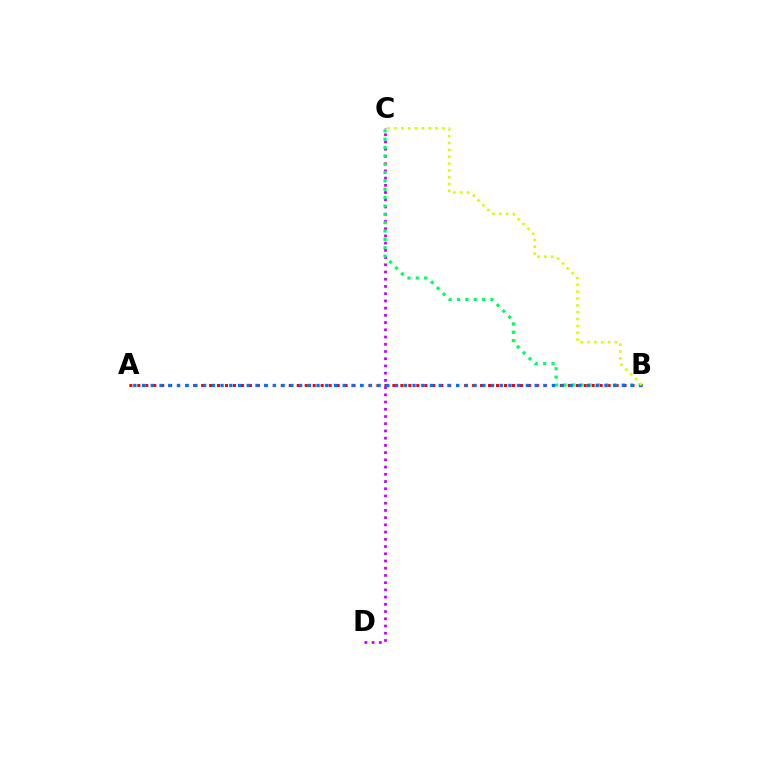{('A', 'B'): [{'color': '#ff0000', 'line_style': 'dotted', 'thickness': 2.17}, {'color': '#0074ff', 'line_style': 'dotted', 'thickness': 2.37}], ('C', 'D'): [{'color': '#b900ff', 'line_style': 'dotted', 'thickness': 1.96}], ('B', 'C'): [{'color': '#00ff5c', 'line_style': 'dotted', 'thickness': 2.27}, {'color': '#d1ff00', 'line_style': 'dotted', 'thickness': 1.86}]}